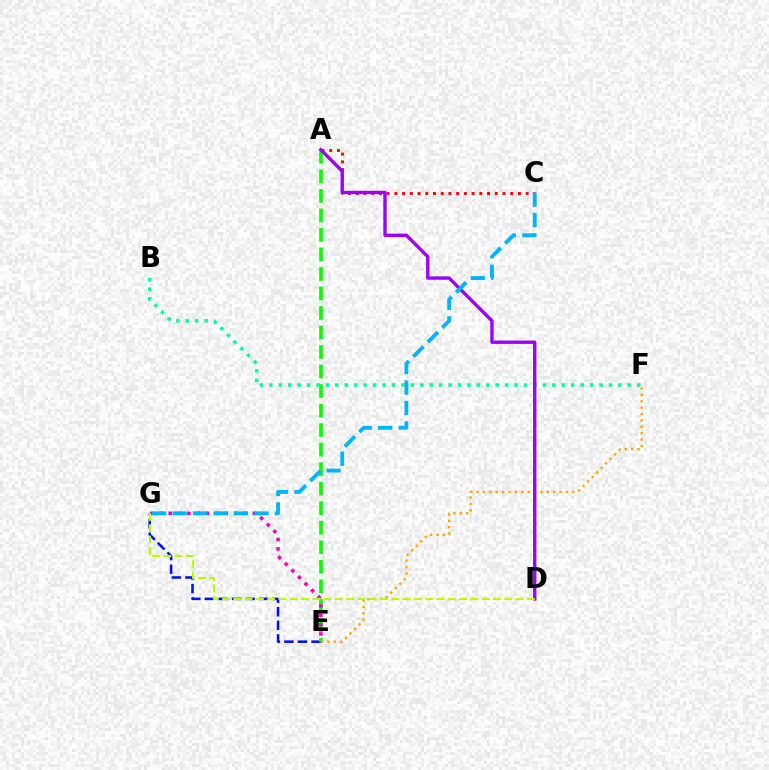{('E', 'G'): [{'color': '#0010ff', 'line_style': 'dashed', 'thickness': 1.85}, {'color': '#ff00bd', 'line_style': 'dotted', 'thickness': 2.54}], ('A', 'E'): [{'color': '#08ff00', 'line_style': 'dashed', 'thickness': 2.65}], ('A', 'C'): [{'color': '#ff0000', 'line_style': 'dotted', 'thickness': 2.1}], ('B', 'F'): [{'color': '#00ff9d', 'line_style': 'dotted', 'thickness': 2.56}], ('E', 'F'): [{'color': '#ffa500', 'line_style': 'dotted', 'thickness': 1.73}], ('A', 'D'): [{'color': '#9b00ff', 'line_style': 'solid', 'thickness': 2.43}], ('D', 'G'): [{'color': '#b3ff00', 'line_style': 'dashed', 'thickness': 1.53}], ('C', 'G'): [{'color': '#00b5ff', 'line_style': 'dashed', 'thickness': 2.78}]}